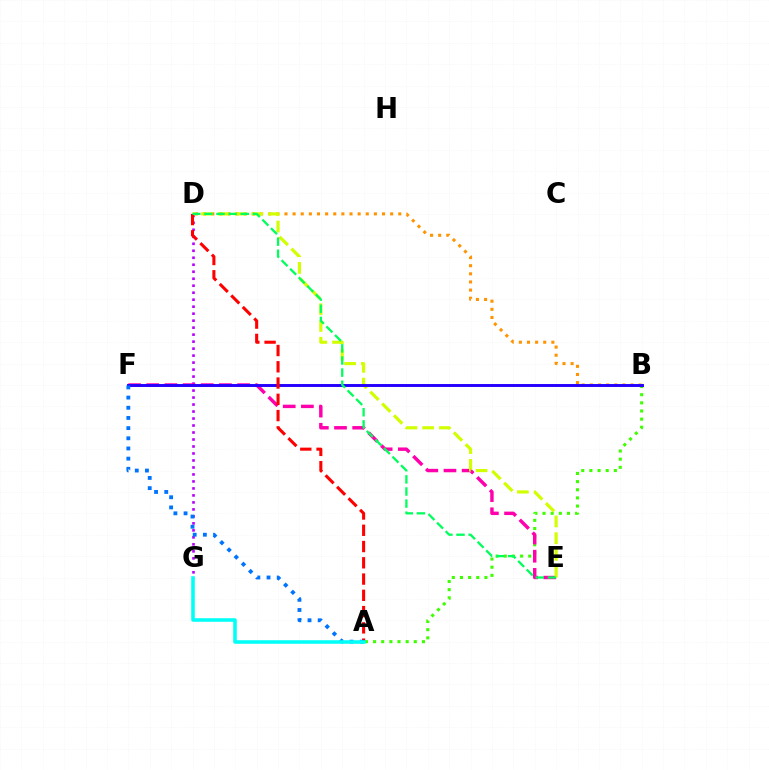{('D', 'G'): [{'color': '#b900ff', 'line_style': 'dotted', 'thickness': 1.9}], ('A', 'B'): [{'color': '#3dff00', 'line_style': 'dotted', 'thickness': 2.21}], ('E', 'F'): [{'color': '#ff00ac', 'line_style': 'dashed', 'thickness': 2.47}], ('B', 'D'): [{'color': '#ff9400', 'line_style': 'dotted', 'thickness': 2.21}], ('D', 'E'): [{'color': '#d1ff00', 'line_style': 'dashed', 'thickness': 2.27}, {'color': '#00ff5c', 'line_style': 'dashed', 'thickness': 1.65}], ('B', 'F'): [{'color': '#2500ff', 'line_style': 'solid', 'thickness': 2.11}], ('A', 'D'): [{'color': '#ff0000', 'line_style': 'dashed', 'thickness': 2.21}], ('A', 'F'): [{'color': '#0074ff', 'line_style': 'dotted', 'thickness': 2.76}], ('A', 'G'): [{'color': '#00fff6', 'line_style': 'solid', 'thickness': 2.55}]}